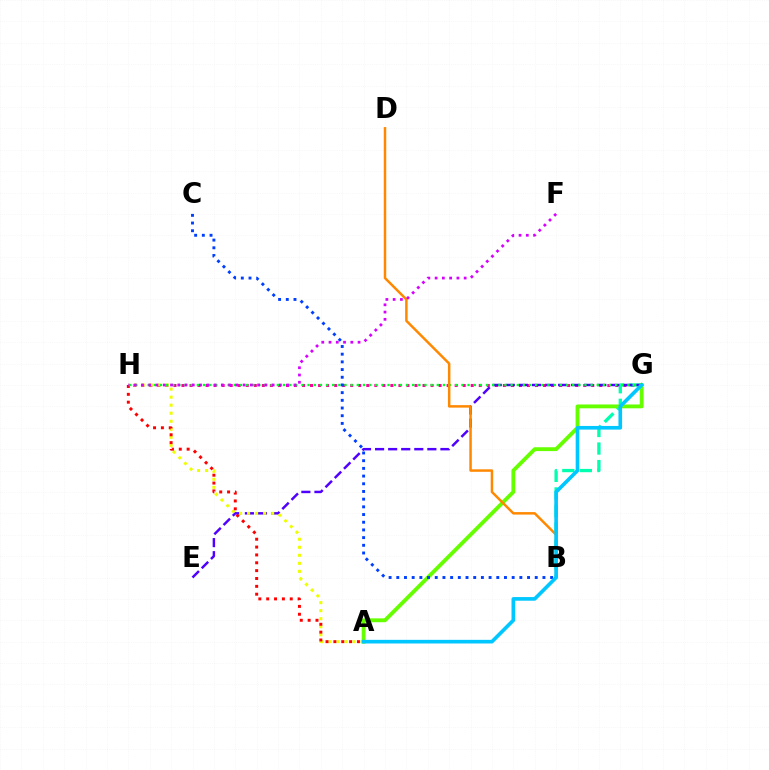{('G', 'H'): [{'color': '#ff00a0', 'line_style': 'dotted', 'thickness': 2.18}, {'color': '#00ff27', 'line_style': 'dotted', 'thickness': 1.67}], ('B', 'G'): [{'color': '#00ffaf', 'line_style': 'dashed', 'thickness': 2.38}], ('E', 'G'): [{'color': '#4f00ff', 'line_style': 'dashed', 'thickness': 1.77}], ('A', 'H'): [{'color': '#eeff00', 'line_style': 'dotted', 'thickness': 2.18}, {'color': '#ff0000', 'line_style': 'dotted', 'thickness': 2.13}], ('A', 'G'): [{'color': '#66ff00', 'line_style': 'solid', 'thickness': 2.77}, {'color': '#00c7ff', 'line_style': 'solid', 'thickness': 2.62}], ('B', 'D'): [{'color': '#ff8800', 'line_style': 'solid', 'thickness': 1.79}], ('B', 'C'): [{'color': '#003fff', 'line_style': 'dotted', 'thickness': 2.09}], ('F', 'H'): [{'color': '#d600ff', 'line_style': 'dotted', 'thickness': 1.97}]}